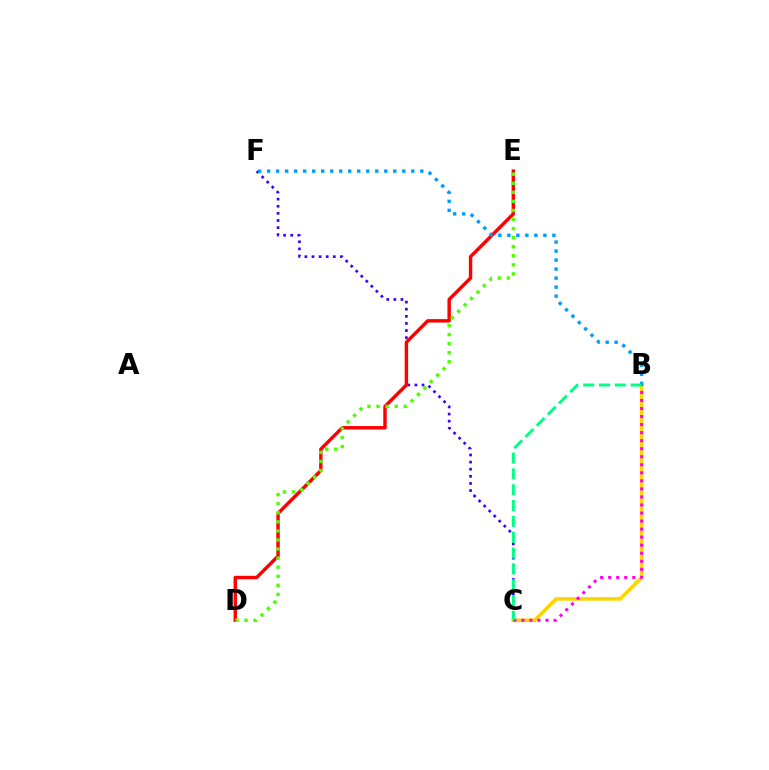{('C', 'F'): [{'color': '#3700ff', 'line_style': 'dotted', 'thickness': 1.93}], ('D', 'E'): [{'color': '#ff0000', 'line_style': 'solid', 'thickness': 2.47}, {'color': '#4fff00', 'line_style': 'dotted', 'thickness': 2.46}], ('B', 'C'): [{'color': '#ffd500', 'line_style': 'solid', 'thickness': 2.61}, {'color': '#ff00ed', 'line_style': 'dotted', 'thickness': 2.18}, {'color': '#00ff86', 'line_style': 'dashed', 'thickness': 2.15}], ('B', 'F'): [{'color': '#009eff', 'line_style': 'dotted', 'thickness': 2.45}]}